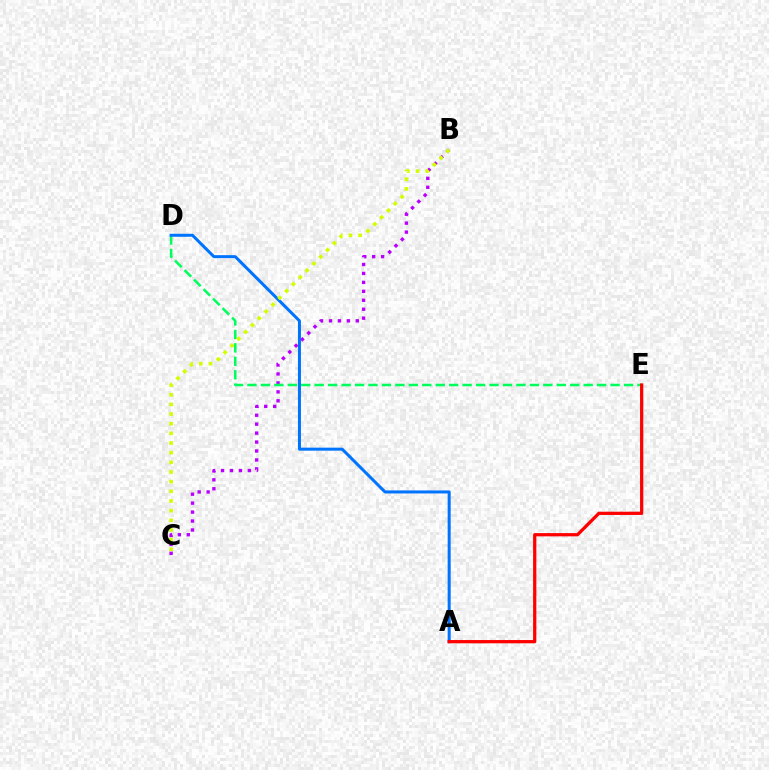{('B', 'C'): [{'color': '#b900ff', 'line_style': 'dotted', 'thickness': 2.43}, {'color': '#d1ff00', 'line_style': 'dotted', 'thickness': 2.62}], ('D', 'E'): [{'color': '#00ff5c', 'line_style': 'dashed', 'thickness': 1.83}], ('A', 'D'): [{'color': '#0074ff', 'line_style': 'solid', 'thickness': 2.17}], ('A', 'E'): [{'color': '#ff0000', 'line_style': 'solid', 'thickness': 2.34}]}